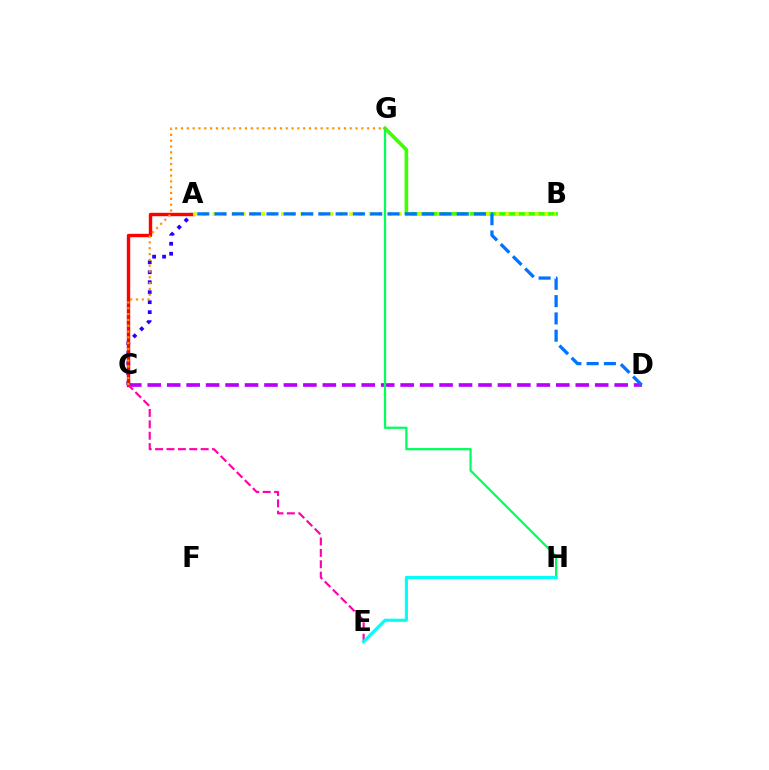{('C', 'D'): [{'color': '#b900ff', 'line_style': 'dashed', 'thickness': 2.64}], ('B', 'G'): [{'color': '#3dff00', 'line_style': 'solid', 'thickness': 2.62}], ('G', 'H'): [{'color': '#00ff5c', 'line_style': 'solid', 'thickness': 1.62}], ('A', 'C'): [{'color': '#2500ff', 'line_style': 'dotted', 'thickness': 2.71}, {'color': '#ff0000', 'line_style': 'solid', 'thickness': 2.45}], ('A', 'B'): [{'color': '#d1ff00', 'line_style': 'dotted', 'thickness': 2.65}], ('C', 'E'): [{'color': '#ff00ac', 'line_style': 'dashed', 'thickness': 1.55}], ('A', 'D'): [{'color': '#0074ff', 'line_style': 'dashed', 'thickness': 2.35}], ('E', 'H'): [{'color': '#00fff6', 'line_style': 'solid', 'thickness': 2.26}], ('C', 'G'): [{'color': '#ff9400', 'line_style': 'dotted', 'thickness': 1.58}]}